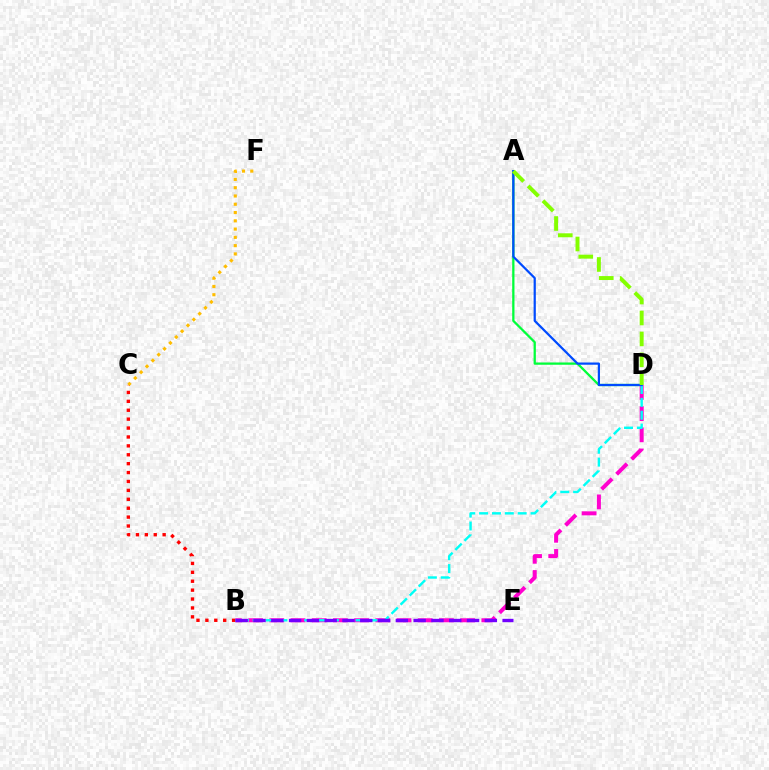{('A', 'D'): [{'color': '#00ff39', 'line_style': 'solid', 'thickness': 1.64}, {'color': '#004bff', 'line_style': 'solid', 'thickness': 1.6}, {'color': '#84ff00', 'line_style': 'dashed', 'thickness': 2.84}], ('C', 'F'): [{'color': '#ffbd00', 'line_style': 'dotted', 'thickness': 2.25}], ('B', 'D'): [{'color': '#ff00cf', 'line_style': 'dashed', 'thickness': 2.88}, {'color': '#00fff6', 'line_style': 'dashed', 'thickness': 1.75}], ('B', 'C'): [{'color': '#ff0000', 'line_style': 'dotted', 'thickness': 2.42}], ('B', 'E'): [{'color': '#7200ff', 'line_style': 'dashed', 'thickness': 2.42}]}